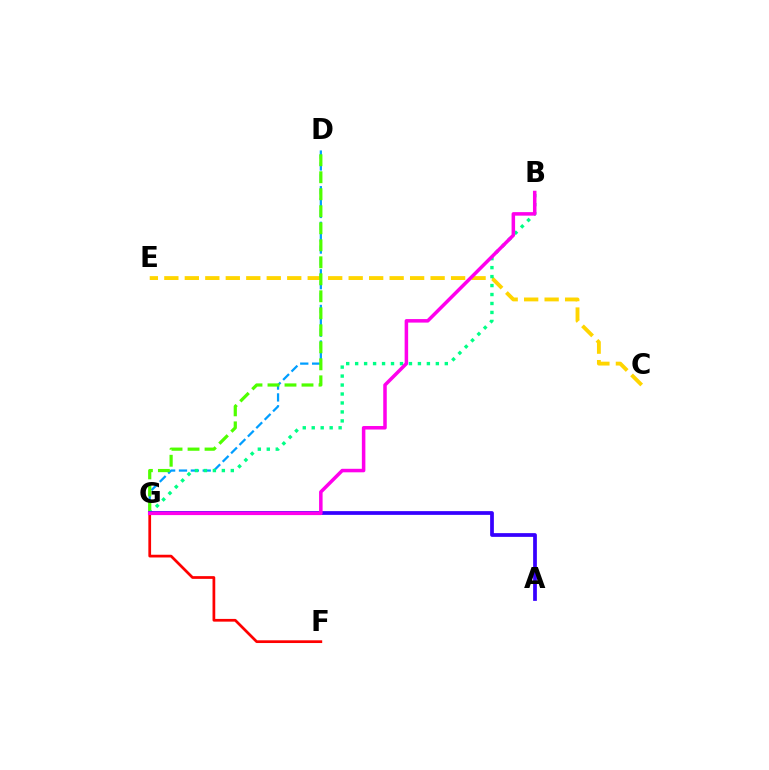{('C', 'E'): [{'color': '#ffd500', 'line_style': 'dashed', 'thickness': 2.78}], ('D', 'G'): [{'color': '#009eff', 'line_style': 'dashed', 'thickness': 1.61}, {'color': '#4fff00', 'line_style': 'dashed', 'thickness': 2.31}], ('F', 'G'): [{'color': '#ff0000', 'line_style': 'solid', 'thickness': 1.96}], ('B', 'G'): [{'color': '#00ff86', 'line_style': 'dotted', 'thickness': 2.44}, {'color': '#ff00ed', 'line_style': 'solid', 'thickness': 2.53}], ('A', 'G'): [{'color': '#3700ff', 'line_style': 'solid', 'thickness': 2.69}]}